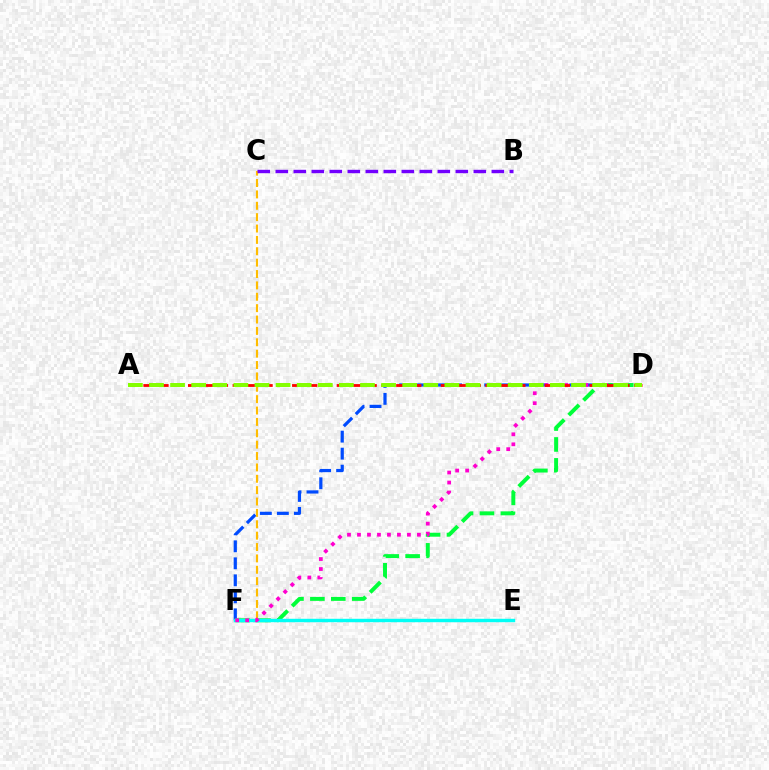{('D', 'F'): [{'color': '#004bff', 'line_style': 'dashed', 'thickness': 2.31}, {'color': '#00ff39', 'line_style': 'dashed', 'thickness': 2.84}, {'color': '#ff00cf', 'line_style': 'dotted', 'thickness': 2.71}], ('C', 'F'): [{'color': '#ffbd00', 'line_style': 'dashed', 'thickness': 1.55}], ('B', 'C'): [{'color': '#7200ff', 'line_style': 'dashed', 'thickness': 2.45}], ('E', 'F'): [{'color': '#00fff6', 'line_style': 'solid', 'thickness': 2.46}], ('A', 'D'): [{'color': '#ff0000', 'line_style': 'dashed', 'thickness': 2.02}, {'color': '#84ff00', 'line_style': 'dashed', 'thickness': 2.87}]}